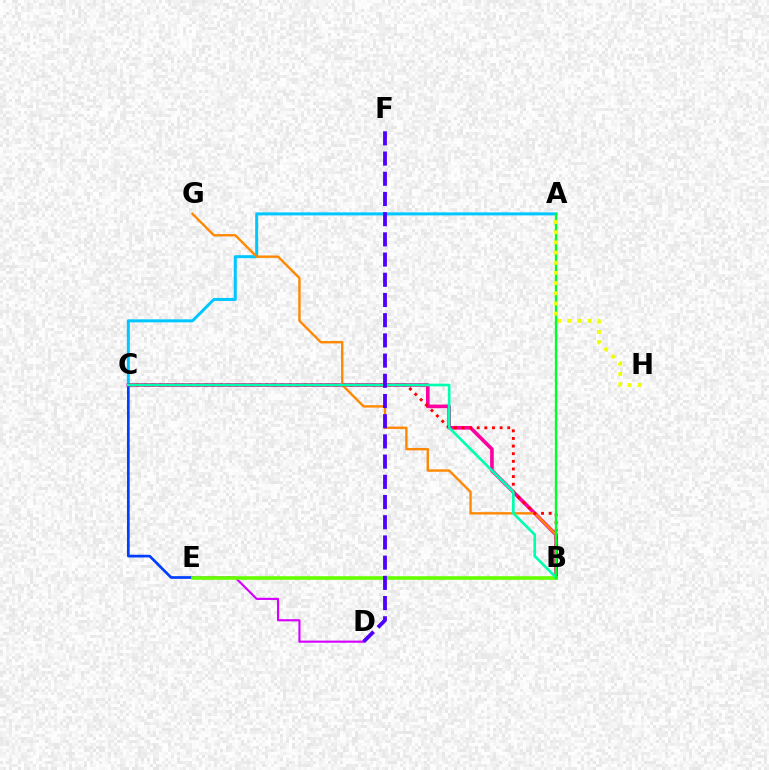{('B', 'C'): [{'color': '#ff00a0', 'line_style': 'solid', 'thickness': 2.62}, {'color': '#ff0000', 'line_style': 'dotted', 'thickness': 2.07}, {'color': '#00ffaf', 'line_style': 'solid', 'thickness': 1.92}], ('A', 'C'): [{'color': '#00c7ff', 'line_style': 'solid', 'thickness': 2.16}], ('B', 'G'): [{'color': '#ff8800', 'line_style': 'solid', 'thickness': 1.71}], ('D', 'E'): [{'color': '#d600ff', 'line_style': 'solid', 'thickness': 1.55}], ('C', 'E'): [{'color': '#003fff', 'line_style': 'solid', 'thickness': 1.94}], ('B', 'E'): [{'color': '#66ff00', 'line_style': 'solid', 'thickness': 2.61}], ('A', 'B'): [{'color': '#00ff27', 'line_style': 'solid', 'thickness': 1.7}], ('A', 'H'): [{'color': '#eeff00', 'line_style': 'dotted', 'thickness': 2.76}], ('D', 'F'): [{'color': '#4f00ff', 'line_style': 'dashed', 'thickness': 2.74}]}